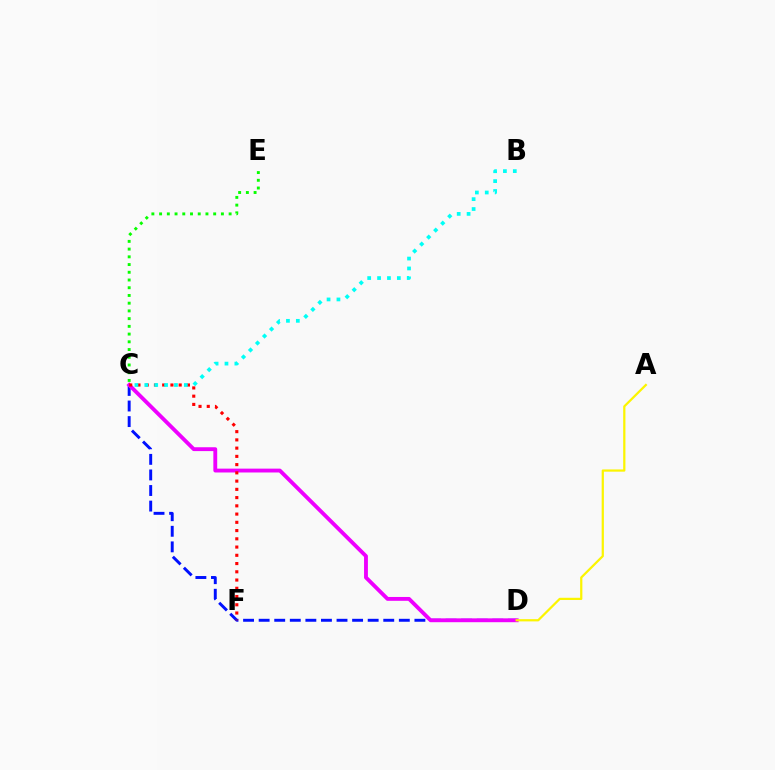{('C', 'D'): [{'color': '#0010ff', 'line_style': 'dashed', 'thickness': 2.12}, {'color': '#ee00ff', 'line_style': 'solid', 'thickness': 2.77}], ('A', 'D'): [{'color': '#fcf500', 'line_style': 'solid', 'thickness': 1.61}], ('C', 'E'): [{'color': '#08ff00', 'line_style': 'dotted', 'thickness': 2.1}], ('C', 'F'): [{'color': '#ff0000', 'line_style': 'dotted', 'thickness': 2.24}], ('B', 'C'): [{'color': '#00fff6', 'line_style': 'dotted', 'thickness': 2.69}]}